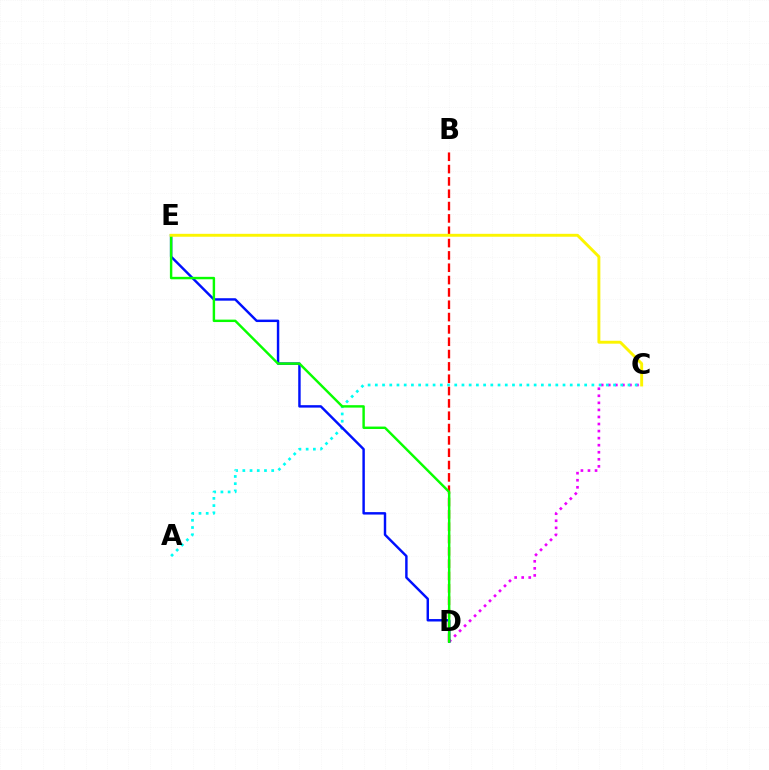{('C', 'D'): [{'color': '#ee00ff', 'line_style': 'dotted', 'thickness': 1.92}], ('A', 'C'): [{'color': '#00fff6', 'line_style': 'dotted', 'thickness': 1.96}], ('B', 'D'): [{'color': '#ff0000', 'line_style': 'dashed', 'thickness': 1.68}], ('D', 'E'): [{'color': '#0010ff', 'line_style': 'solid', 'thickness': 1.76}, {'color': '#08ff00', 'line_style': 'solid', 'thickness': 1.75}], ('C', 'E'): [{'color': '#fcf500', 'line_style': 'solid', 'thickness': 2.1}]}